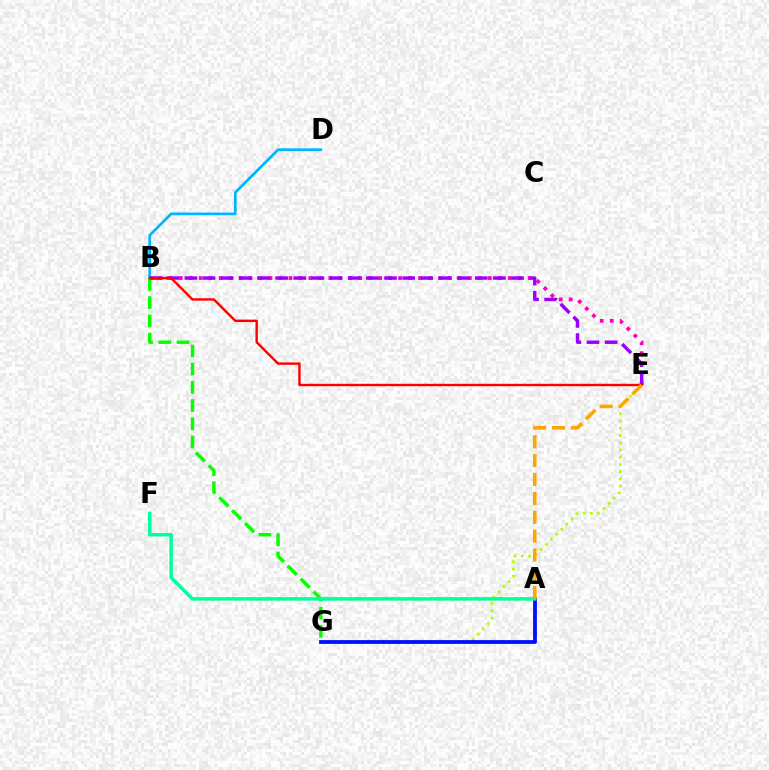{('E', 'G'): [{'color': '#b3ff00', 'line_style': 'dotted', 'thickness': 1.97}], ('B', 'E'): [{'color': '#ff00bd', 'line_style': 'dotted', 'thickness': 2.71}, {'color': '#9b00ff', 'line_style': 'dashed', 'thickness': 2.47}, {'color': '#ff0000', 'line_style': 'solid', 'thickness': 1.73}], ('B', 'D'): [{'color': '#00b5ff', 'line_style': 'solid', 'thickness': 1.95}], ('B', 'G'): [{'color': '#08ff00', 'line_style': 'dashed', 'thickness': 2.47}], ('A', 'G'): [{'color': '#0010ff', 'line_style': 'solid', 'thickness': 2.73}], ('A', 'F'): [{'color': '#00ff9d', 'line_style': 'solid', 'thickness': 2.52}], ('A', 'E'): [{'color': '#ffa500', 'line_style': 'dashed', 'thickness': 2.56}]}